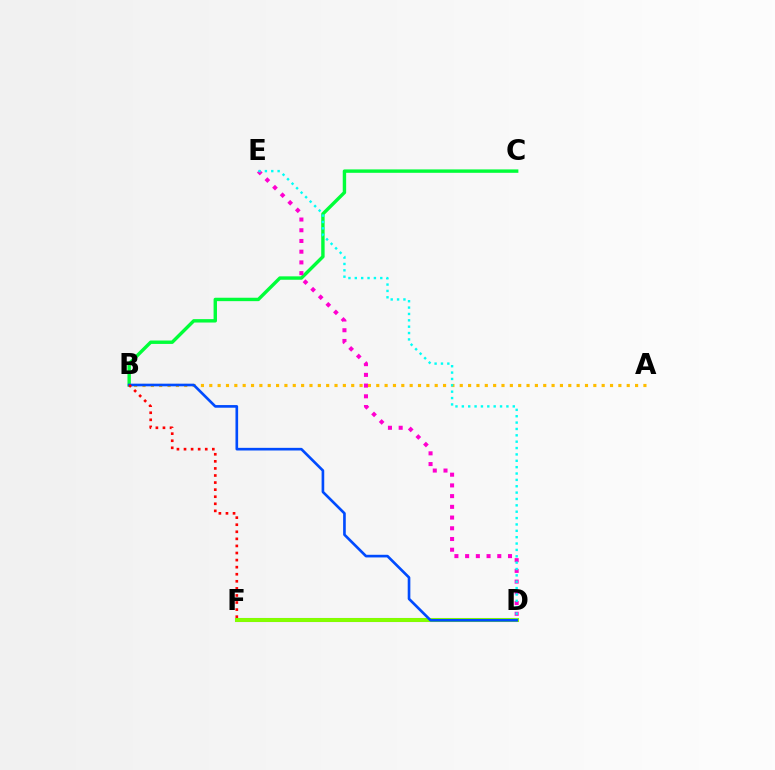{('D', 'F'): [{'color': '#7200ff', 'line_style': 'solid', 'thickness': 2.91}, {'color': '#84ff00', 'line_style': 'solid', 'thickness': 2.87}], ('A', 'B'): [{'color': '#ffbd00', 'line_style': 'dotted', 'thickness': 2.27}], ('B', 'C'): [{'color': '#00ff39', 'line_style': 'solid', 'thickness': 2.45}], ('D', 'E'): [{'color': '#ff00cf', 'line_style': 'dotted', 'thickness': 2.91}, {'color': '#00fff6', 'line_style': 'dotted', 'thickness': 1.73}], ('B', 'D'): [{'color': '#004bff', 'line_style': 'solid', 'thickness': 1.91}], ('B', 'F'): [{'color': '#ff0000', 'line_style': 'dotted', 'thickness': 1.92}]}